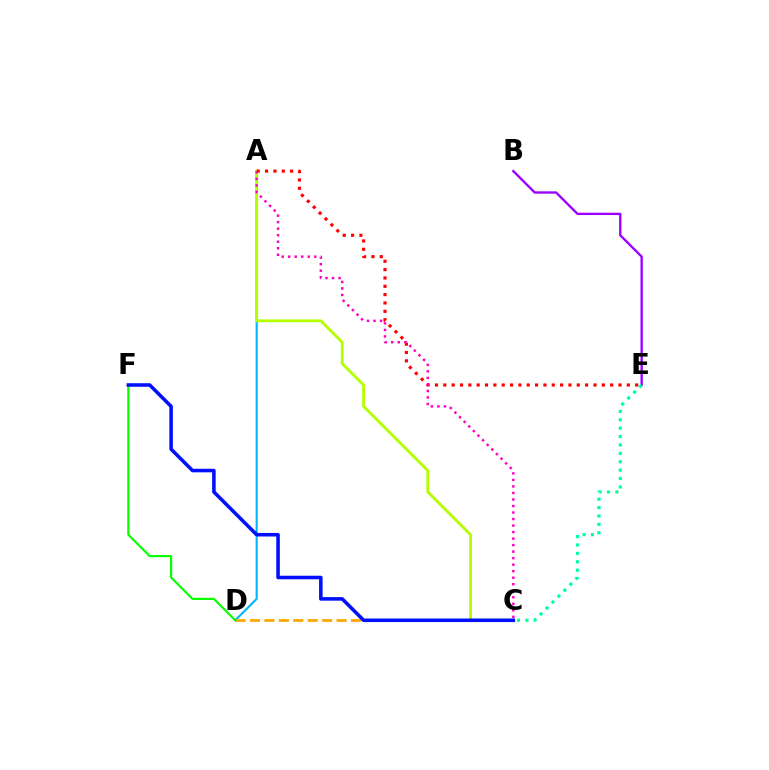{('A', 'D'): [{'color': '#00b5ff', 'line_style': 'solid', 'thickness': 1.52}], ('C', 'D'): [{'color': '#ffa500', 'line_style': 'dashed', 'thickness': 1.96}], ('A', 'C'): [{'color': '#b3ff00', 'line_style': 'solid', 'thickness': 2.06}, {'color': '#ff00bd', 'line_style': 'dotted', 'thickness': 1.77}], ('A', 'E'): [{'color': '#ff0000', 'line_style': 'dotted', 'thickness': 2.27}], ('D', 'F'): [{'color': '#08ff00', 'line_style': 'solid', 'thickness': 1.56}], ('B', 'E'): [{'color': '#9b00ff', 'line_style': 'solid', 'thickness': 1.69}], ('C', 'F'): [{'color': '#0010ff', 'line_style': 'solid', 'thickness': 2.56}], ('C', 'E'): [{'color': '#00ff9d', 'line_style': 'dotted', 'thickness': 2.28}]}